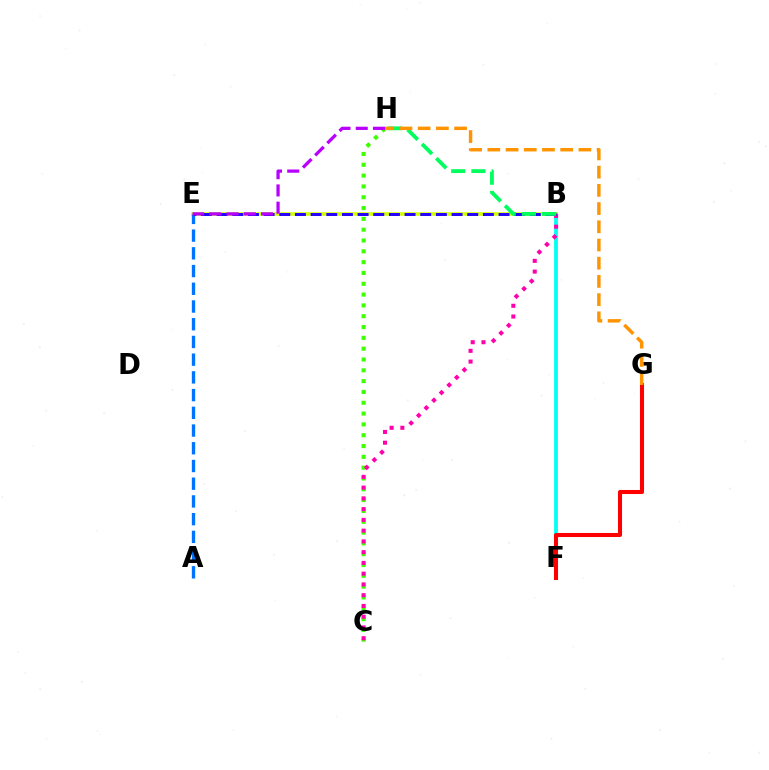{('C', 'H'): [{'color': '#3dff00', 'line_style': 'dotted', 'thickness': 2.94}], ('B', 'F'): [{'color': '#00fff6', 'line_style': 'solid', 'thickness': 2.72}], ('B', 'E'): [{'color': '#d1ff00', 'line_style': 'solid', 'thickness': 2.54}, {'color': '#2500ff', 'line_style': 'dashed', 'thickness': 2.13}], ('B', 'C'): [{'color': '#ff00ac', 'line_style': 'dotted', 'thickness': 2.92}], ('A', 'E'): [{'color': '#0074ff', 'line_style': 'dashed', 'thickness': 2.41}], ('F', 'G'): [{'color': '#ff0000', 'line_style': 'solid', 'thickness': 2.92}], ('E', 'H'): [{'color': '#b900ff', 'line_style': 'dashed', 'thickness': 2.34}], ('B', 'H'): [{'color': '#00ff5c', 'line_style': 'dashed', 'thickness': 2.74}], ('G', 'H'): [{'color': '#ff9400', 'line_style': 'dashed', 'thickness': 2.47}]}